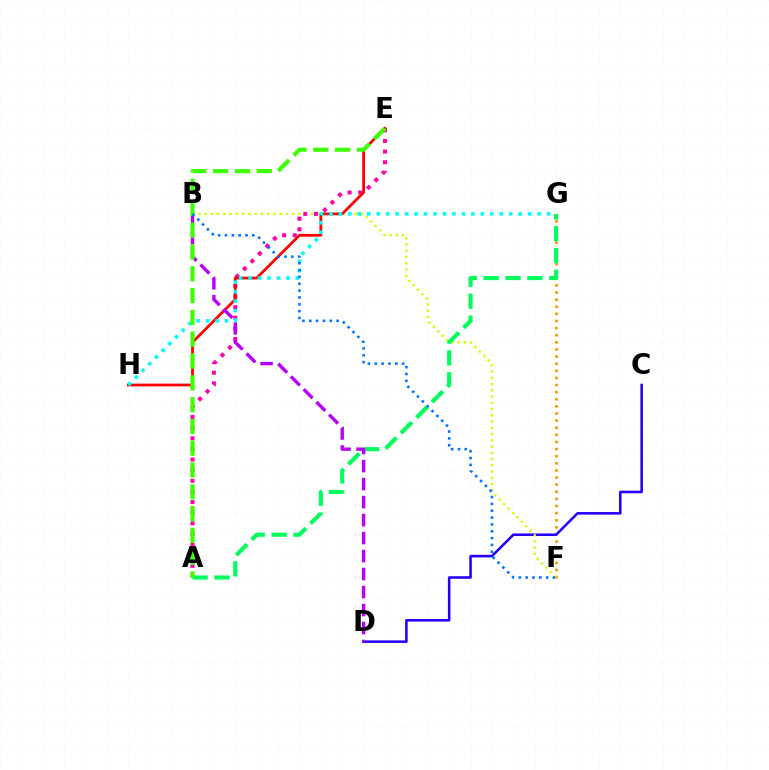{('F', 'G'): [{'color': '#ff9400', 'line_style': 'dotted', 'thickness': 1.93}], ('C', 'D'): [{'color': '#2500ff', 'line_style': 'solid', 'thickness': 1.86}], ('B', 'F'): [{'color': '#d1ff00', 'line_style': 'dotted', 'thickness': 1.7}, {'color': '#0074ff', 'line_style': 'dotted', 'thickness': 1.86}], ('A', 'E'): [{'color': '#ff00ac', 'line_style': 'dotted', 'thickness': 2.89}, {'color': '#3dff00', 'line_style': 'dashed', 'thickness': 2.96}], ('E', 'H'): [{'color': '#ff0000', 'line_style': 'solid', 'thickness': 1.99}], ('A', 'G'): [{'color': '#00ff5c', 'line_style': 'dashed', 'thickness': 2.97}], ('B', 'D'): [{'color': '#b900ff', 'line_style': 'dashed', 'thickness': 2.44}], ('G', 'H'): [{'color': '#00fff6', 'line_style': 'dotted', 'thickness': 2.57}]}